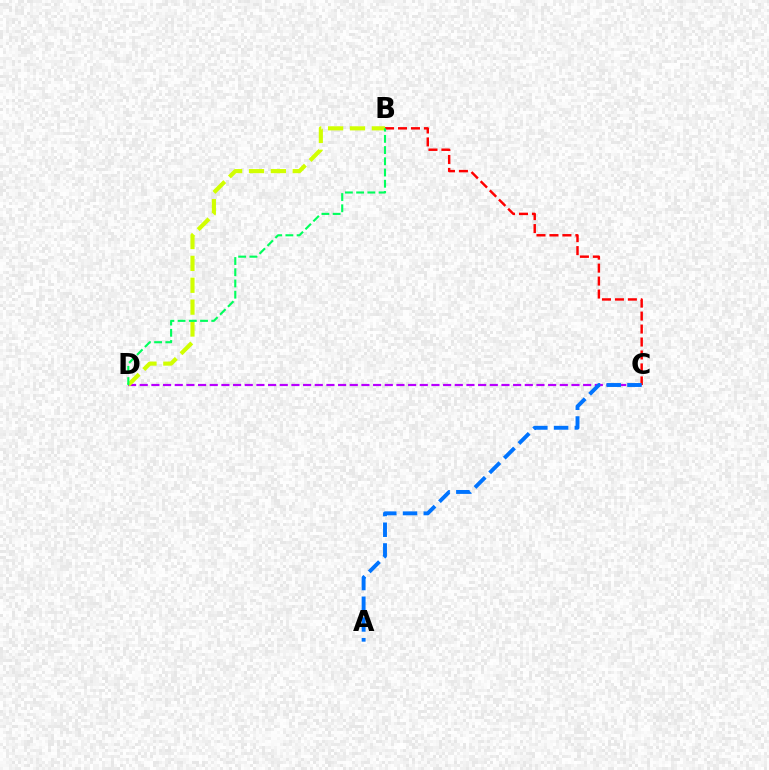{('C', 'D'): [{'color': '#b900ff', 'line_style': 'dashed', 'thickness': 1.59}], ('B', 'C'): [{'color': '#ff0000', 'line_style': 'dashed', 'thickness': 1.76}], ('A', 'C'): [{'color': '#0074ff', 'line_style': 'dashed', 'thickness': 2.81}], ('B', 'D'): [{'color': '#d1ff00', 'line_style': 'dashed', 'thickness': 2.97}, {'color': '#00ff5c', 'line_style': 'dashed', 'thickness': 1.52}]}